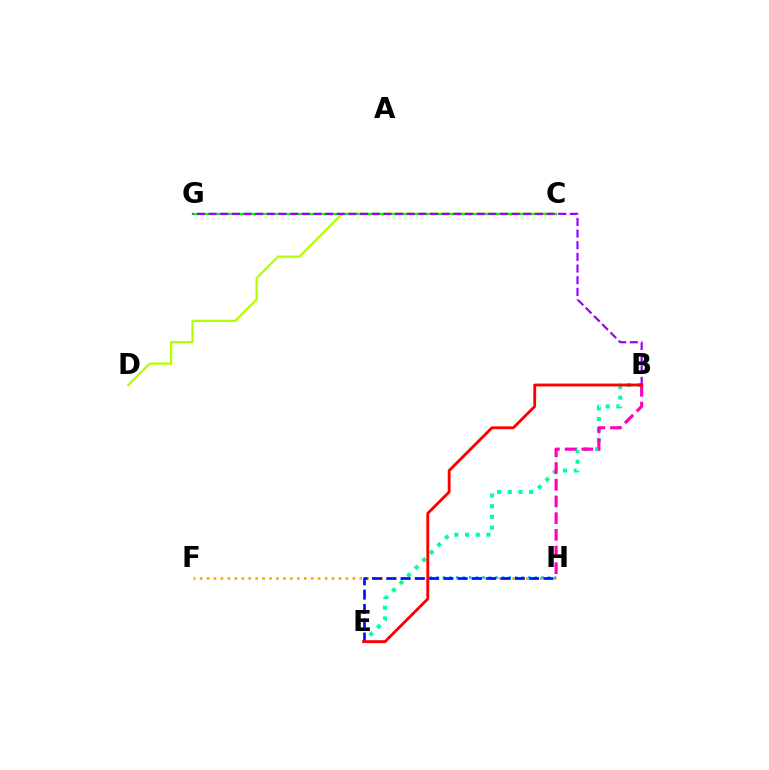{('C', 'D'): [{'color': '#b3ff00', 'line_style': 'solid', 'thickness': 1.64}], ('C', 'G'): [{'color': '#08ff00', 'line_style': 'solid', 'thickness': 1.71}], ('F', 'H'): [{'color': '#ffa500', 'line_style': 'dotted', 'thickness': 1.89}], ('B', 'E'): [{'color': '#00ff9d', 'line_style': 'dotted', 'thickness': 2.9}, {'color': '#ff0000', 'line_style': 'solid', 'thickness': 2.06}], ('E', 'H'): [{'color': '#00b5ff', 'line_style': 'dotted', 'thickness': 1.78}, {'color': '#0010ff', 'line_style': 'dashed', 'thickness': 1.94}], ('B', 'G'): [{'color': '#9b00ff', 'line_style': 'dashed', 'thickness': 1.58}], ('B', 'H'): [{'color': '#ff00bd', 'line_style': 'dashed', 'thickness': 2.27}]}